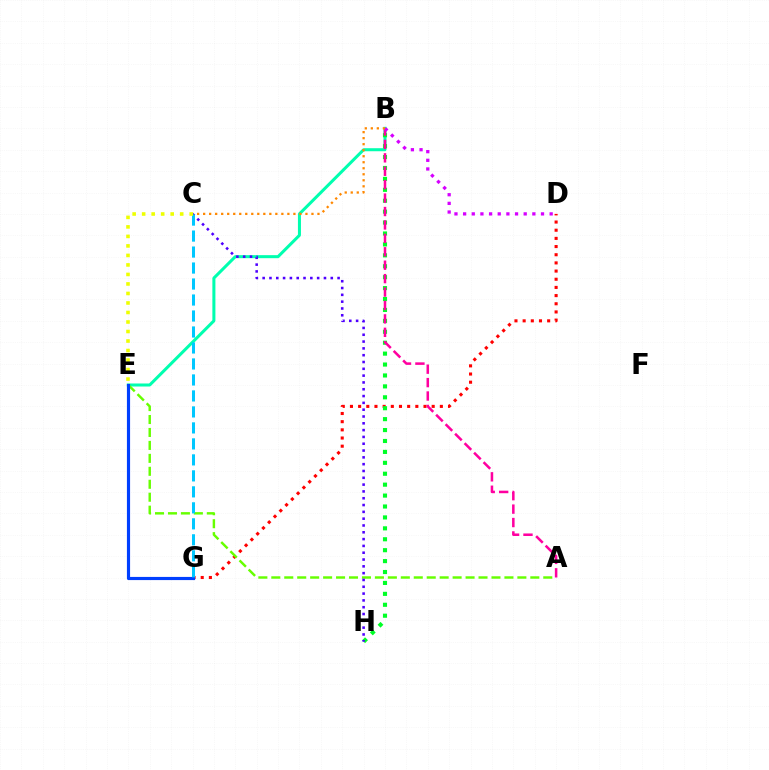{('D', 'G'): [{'color': '#ff0000', 'line_style': 'dotted', 'thickness': 2.22}], ('B', 'E'): [{'color': '#00ffaf', 'line_style': 'solid', 'thickness': 2.18}], ('B', 'H'): [{'color': '#00ff27', 'line_style': 'dotted', 'thickness': 2.97}], ('A', 'E'): [{'color': '#66ff00', 'line_style': 'dashed', 'thickness': 1.76}], ('E', 'G'): [{'color': '#003fff', 'line_style': 'solid', 'thickness': 2.27}], ('A', 'B'): [{'color': '#ff00a0', 'line_style': 'dashed', 'thickness': 1.82}], ('C', 'H'): [{'color': '#4f00ff', 'line_style': 'dotted', 'thickness': 1.85}], ('B', 'D'): [{'color': '#d600ff', 'line_style': 'dotted', 'thickness': 2.35}], ('B', 'C'): [{'color': '#ff8800', 'line_style': 'dotted', 'thickness': 1.64}], ('C', 'G'): [{'color': '#00c7ff', 'line_style': 'dashed', 'thickness': 2.17}], ('C', 'E'): [{'color': '#eeff00', 'line_style': 'dotted', 'thickness': 2.58}]}